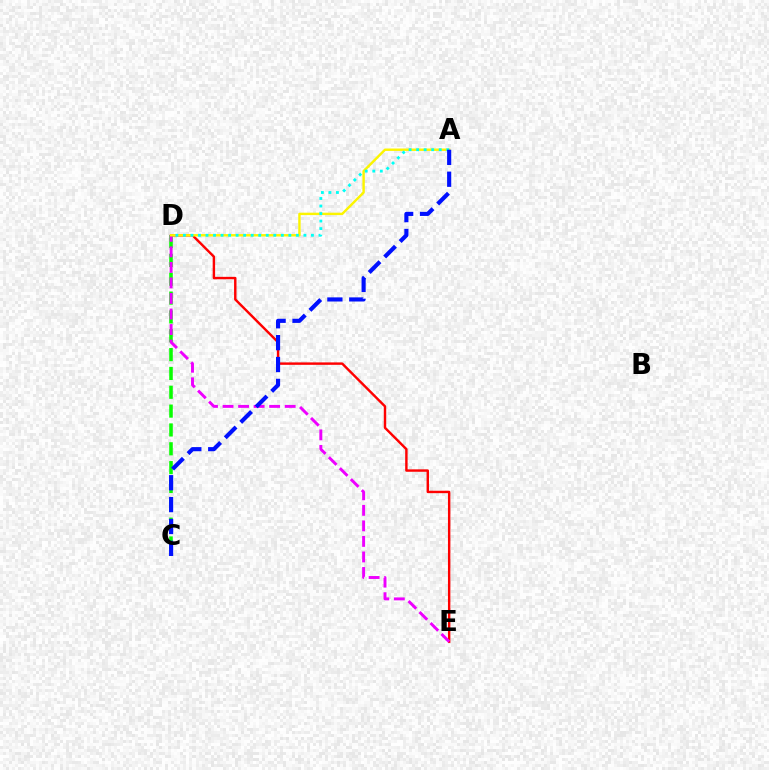{('C', 'D'): [{'color': '#08ff00', 'line_style': 'dashed', 'thickness': 2.56}], ('D', 'E'): [{'color': '#ff0000', 'line_style': 'solid', 'thickness': 1.75}, {'color': '#ee00ff', 'line_style': 'dashed', 'thickness': 2.11}], ('A', 'D'): [{'color': '#fcf500', 'line_style': 'solid', 'thickness': 1.74}, {'color': '#00fff6', 'line_style': 'dotted', 'thickness': 2.05}], ('A', 'C'): [{'color': '#0010ff', 'line_style': 'dashed', 'thickness': 2.97}]}